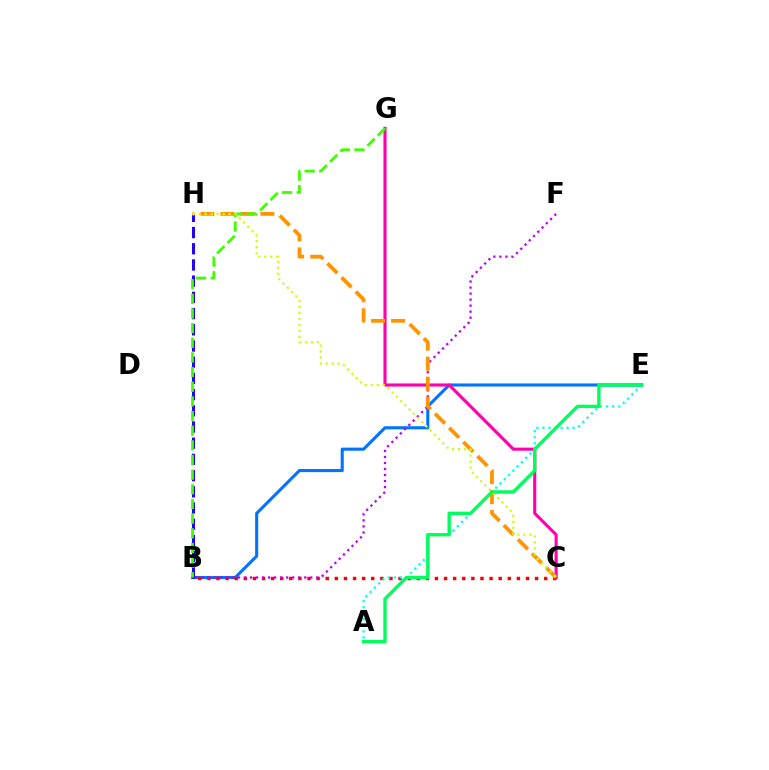{('B', 'E'): [{'color': '#0074ff', 'line_style': 'solid', 'thickness': 2.22}], ('B', 'C'): [{'color': '#ff0000', 'line_style': 'dotted', 'thickness': 2.47}], ('B', 'F'): [{'color': '#b900ff', 'line_style': 'dotted', 'thickness': 1.64}], ('B', 'H'): [{'color': '#2500ff', 'line_style': 'dashed', 'thickness': 2.2}], ('C', 'G'): [{'color': '#ff00ac', 'line_style': 'solid', 'thickness': 2.23}], ('A', 'E'): [{'color': '#00fff6', 'line_style': 'dotted', 'thickness': 1.64}, {'color': '#00ff5c', 'line_style': 'solid', 'thickness': 2.42}], ('C', 'H'): [{'color': '#ff9400', 'line_style': 'dashed', 'thickness': 2.72}, {'color': '#d1ff00', 'line_style': 'dotted', 'thickness': 1.63}], ('B', 'G'): [{'color': '#3dff00', 'line_style': 'dashed', 'thickness': 1.99}]}